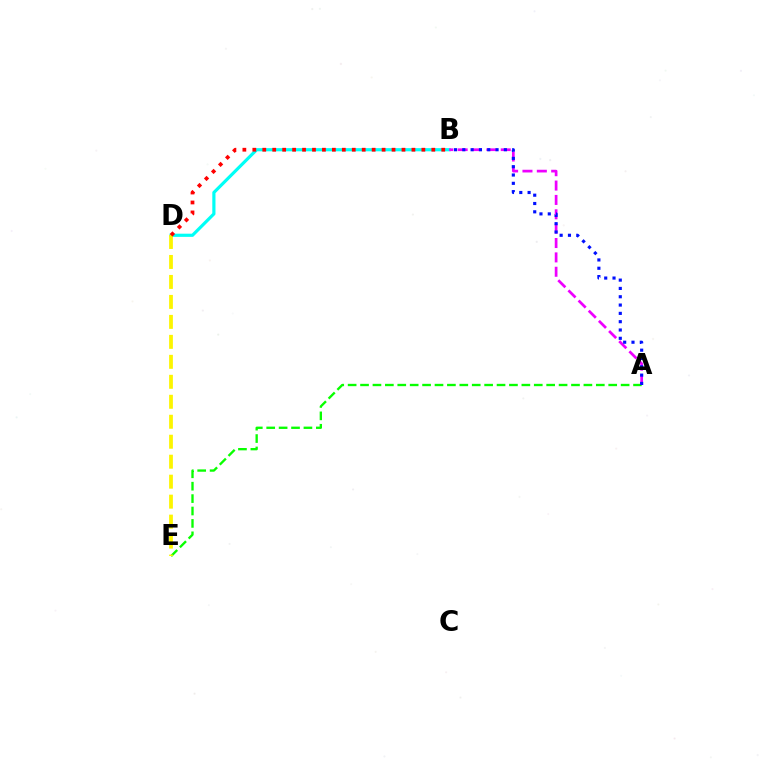{('A', 'E'): [{'color': '#08ff00', 'line_style': 'dashed', 'thickness': 1.69}], ('B', 'D'): [{'color': '#00fff6', 'line_style': 'solid', 'thickness': 2.29}, {'color': '#ff0000', 'line_style': 'dotted', 'thickness': 2.7}], ('D', 'E'): [{'color': '#fcf500', 'line_style': 'dashed', 'thickness': 2.71}], ('A', 'B'): [{'color': '#ee00ff', 'line_style': 'dashed', 'thickness': 1.95}, {'color': '#0010ff', 'line_style': 'dotted', 'thickness': 2.26}]}